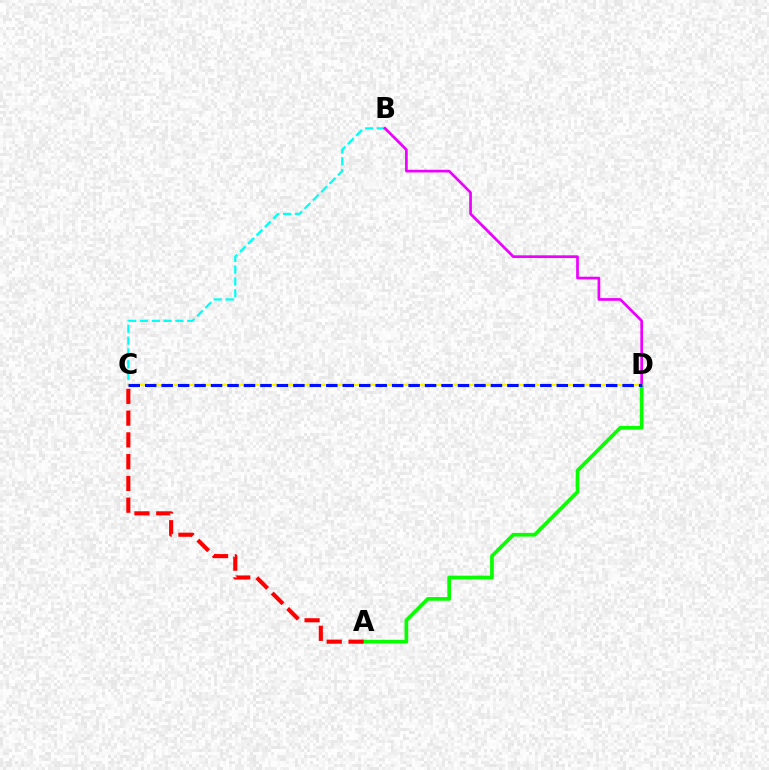{('A', 'D'): [{'color': '#08ff00', 'line_style': 'solid', 'thickness': 2.66}], ('A', 'C'): [{'color': '#ff0000', 'line_style': 'dashed', 'thickness': 2.96}], ('B', 'C'): [{'color': '#00fff6', 'line_style': 'dashed', 'thickness': 1.6}], ('B', 'D'): [{'color': '#ee00ff', 'line_style': 'solid', 'thickness': 1.95}], ('C', 'D'): [{'color': '#fcf500', 'line_style': 'solid', 'thickness': 1.57}, {'color': '#0010ff', 'line_style': 'dashed', 'thickness': 2.24}]}